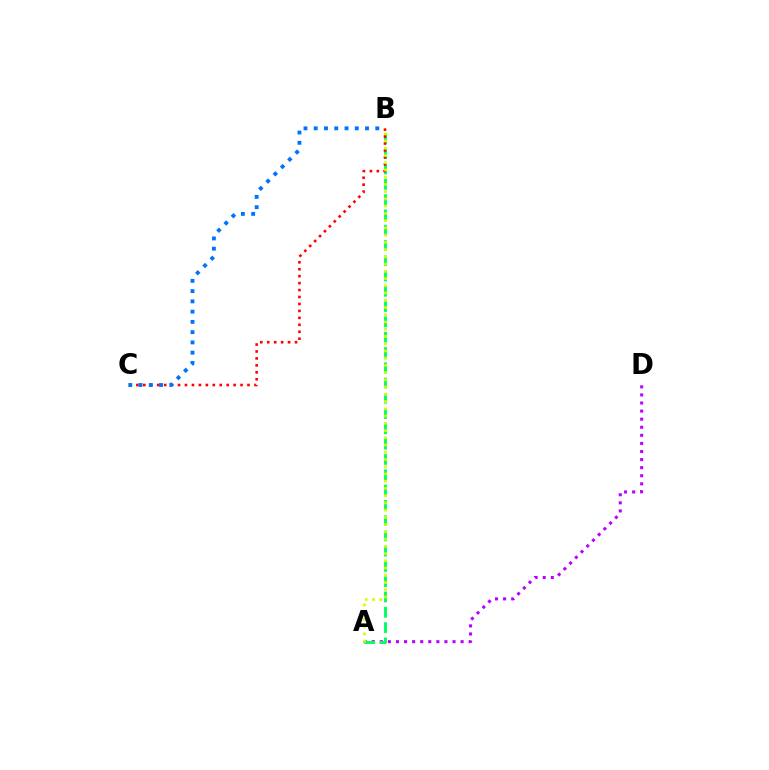{('A', 'D'): [{'color': '#b900ff', 'line_style': 'dotted', 'thickness': 2.2}], ('A', 'B'): [{'color': '#00ff5c', 'line_style': 'dashed', 'thickness': 2.08}, {'color': '#d1ff00', 'line_style': 'dotted', 'thickness': 1.97}], ('B', 'C'): [{'color': '#ff0000', 'line_style': 'dotted', 'thickness': 1.89}, {'color': '#0074ff', 'line_style': 'dotted', 'thickness': 2.79}]}